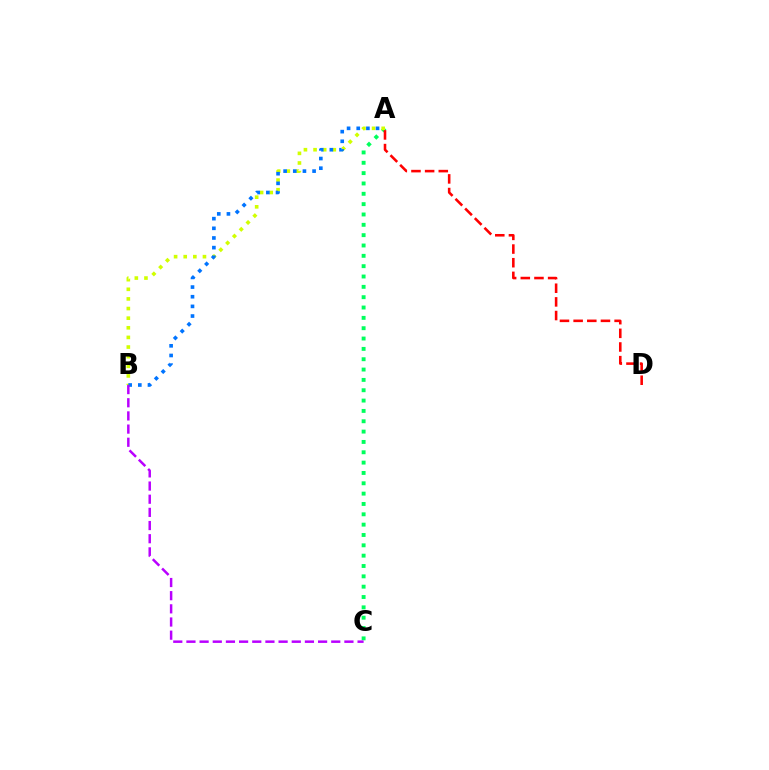{('A', 'C'): [{'color': '#00ff5c', 'line_style': 'dotted', 'thickness': 2.81}], ('A', 'B'): [{'color': '#d1ff00', 'line_style': 'dotted', 'thickness': 2.61}, {'color': '#0074ff', 'line_style': 'dotted', 'thickness': 2.62}], ('A', 'D'): [{'color': '#ff0000', 'line_style': 'dashed', 'thickness': 1.86}], ('B', 'C'): [{'color': '#b900ff', 'line_style': 'dashed', 'thickness': 1.79}]}